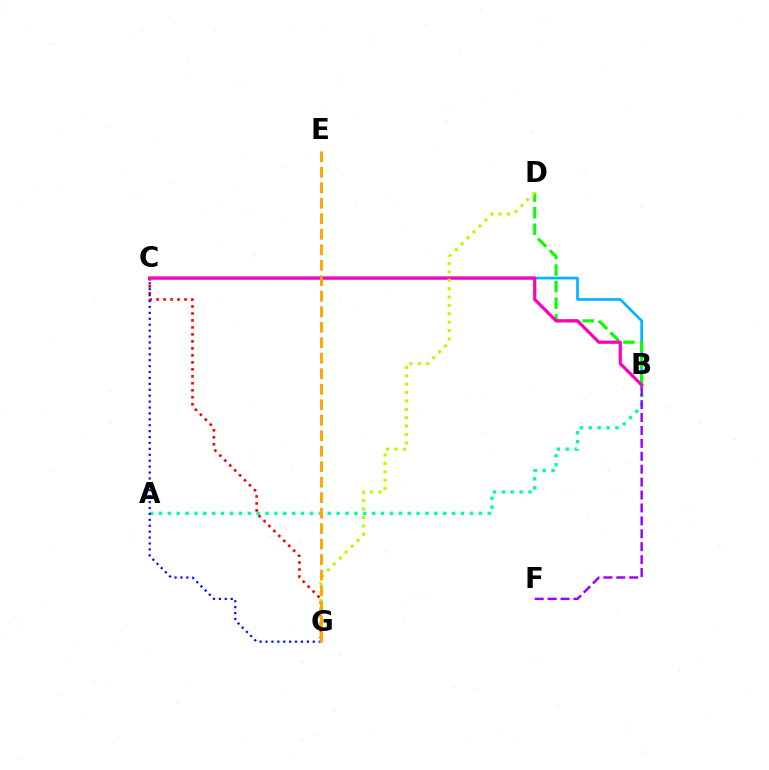{('A', 'B'): [{'color': '#00ff9d', 'line_style': 'dotted', 'thickness': 2.41}], ('B', 'C'): [{'color': '#00b5ff', 'line_style': 'solid', 'thickness': 1.93}, {'color': '#ff00bd', 'line_style': 'solid', 'thickness': 2.32}], ('B', 'D'): [{'color': '#08ff00', 'line_style': 'dashed', 'thickness': 2.25}], ('C', 'G'): [{'color': '#ff0000', 'line_style': 'dotted', 'thickness': 1.9}, {'color': '#0010ff', 'line_style': 'dotted', 'thickness': 1.61}], ('B', 'F'): [{'color': '#9b00ff', 'line_style': 'dashed', 'thickness': 1.75}], ('D', 'G'): [{'color': '#b3ff00', 'line_style': 'dotted', 'thickness': 2.28}], ('E', 'G'): [{'color': '#ffa500', 'line_style': 'dashed', 'thickness': 2.1}]}